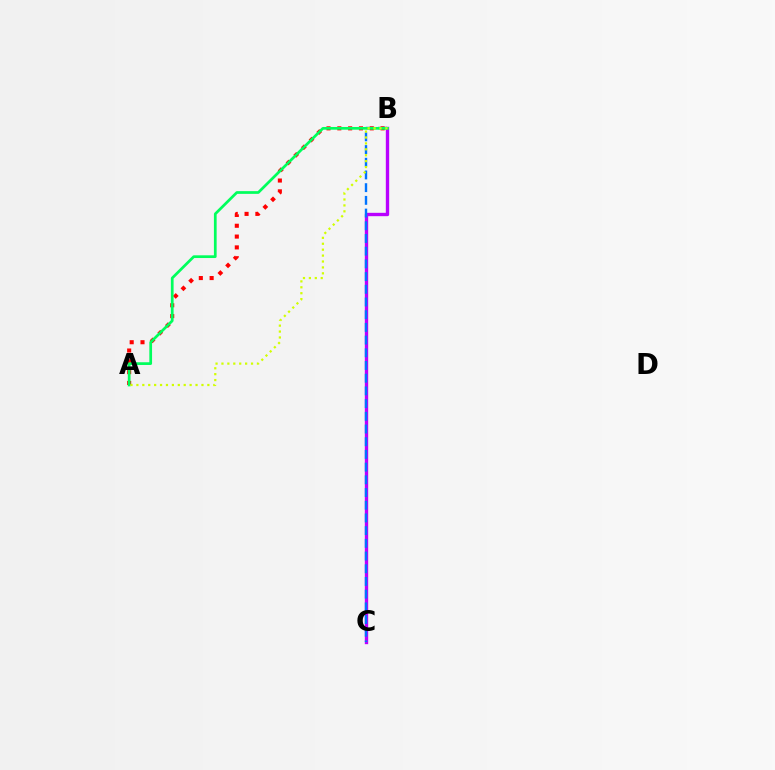{('B', 'C'): [{'color': '#b900ff', 'line_style': 'solid', 'thickness': 2.42}, {'color': '#0074ff', 'line_style': 'dashed', 'thickness': 1.73}], ('A', 'B'): [{'color': '#ff0000', 'line_style': 'dotted', 'thickness': 2.94}, {'color': '#00ff5c', 'line_style': 'solid', 'thickness': 1.96}, {'color': '#d1ff00', 'line_style': 'dotted', 'thickness': 1.61}]}